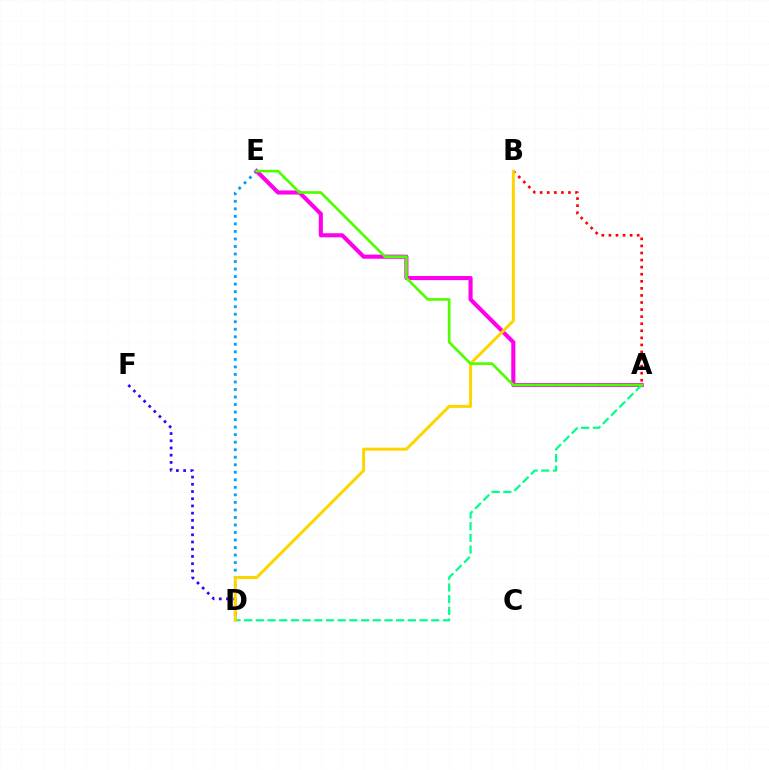{('D', 'E'): [{'color': '#009eff', 'line_style': 'dotted', 'thickness': 2.05}], ('A', 'B'): [{'color': '#ff0000', 'line_style': 'dotted', 'thickness': 1.92}], ('A', 'E'): [{'color': '#ff00ed', 'line_style': 'solid', 'thickness': 2.95}, {'color': '#4fff00', 'line_style': 'solid', 'thickness': 1.93}], ('A', 'D'): [{'color': '#00ff86', 'line_style': 'dashed', 'thickness': 1.59}], ('D', 'F'): [{'color': '#3700ff', 'line_style': 'dotted', 'thickness': 1.96}], ('B', 'D'): [{'color': '#ffd500', 'line_style': 'solid', 'thickness': 2.16}]}